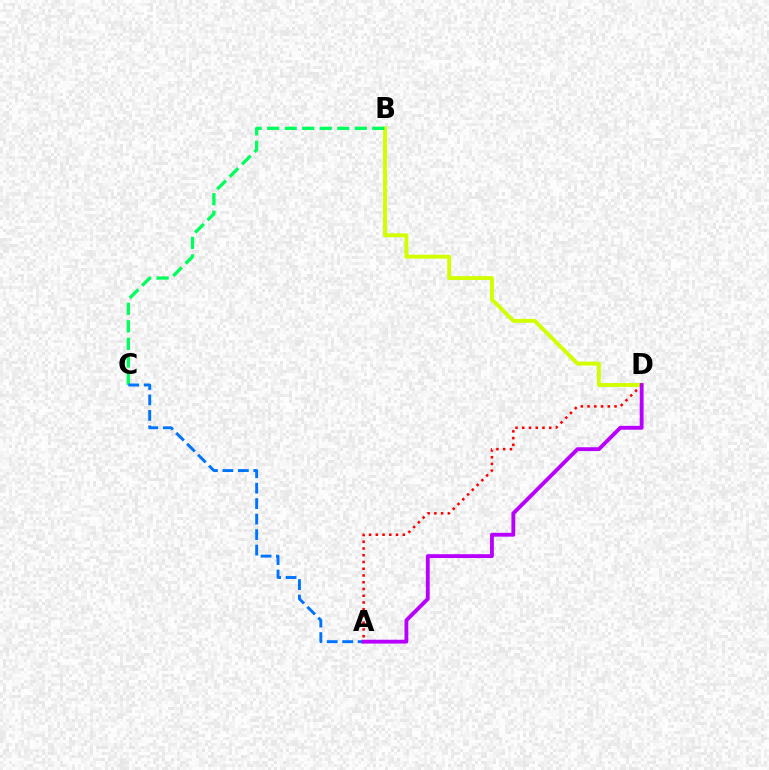{('A', 'D'): [{'color': '#ff0000', 'line_style': 'dotted', 'thickness': 1.83}, {'color': '#b900ff', 'line_style': 'solid', 'thickness': 2.77}], ('B', 'D'): [{'color': '#d1ff00', 'line_style': 'solid', 'thickness': 2.79}], ('B', 'C'): [{'color': '#00ff5c', 'line_style': 'dashed', 'thickness': 2.38}], ('A', 'C'): [{'color': '#0074ff', 'line_style': 'dashed', 'thickness': 2.1}]}